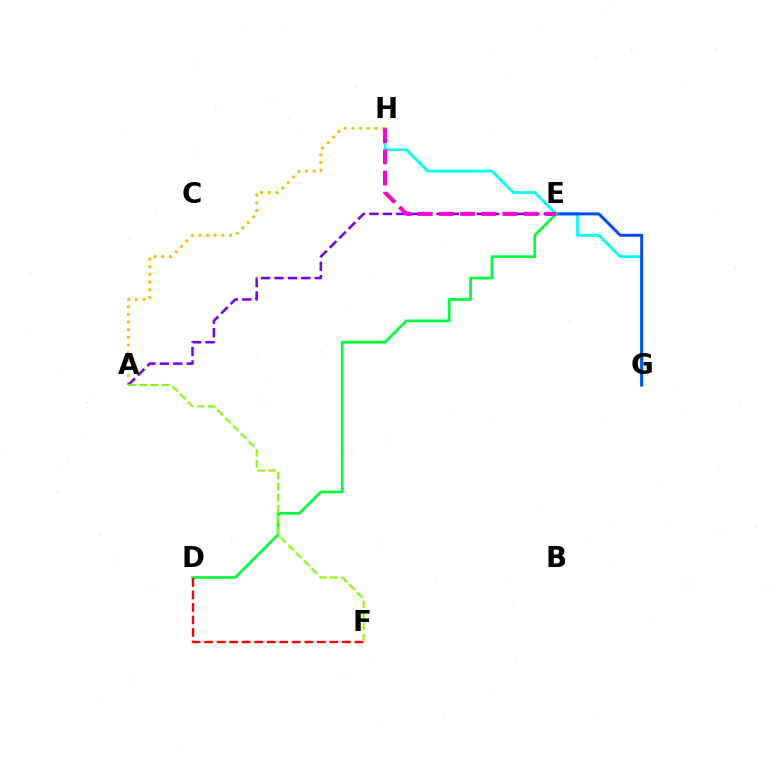{('G', 'H'): [{'color': '#00fff6', 'line_style': 'solid', 'thickness': 2.01}], ('E', 'G'): [{'color': '#004bff', 'line_style': 'solid', 'thickness': 2.12}], ('A', 'H'): [{'color': '#ffbd00', 'line_style': 'dotted', 'thickness': 2.08}], ('D', 'E'): [{'color': '#00ff39', 'line_style': 'solid', 'thickness': 1.96}], ('A', 'E'): [{'color': '#7200ff', 'line_style': 'dashed', 'thickness': 1.82}], ('E', 'H'): [{'color': '#ff00cf', 'line_style': 'dashed', 'thickness': 2.88}], ('D', 'F'): [{'color': '#ff0000', 'line_style': 'dashed', 'thickness': 1.7}], ('A', 'F'): [{'color': '#84ff00', 'line_style': 'dashed', 'thickness': 1.5}]}